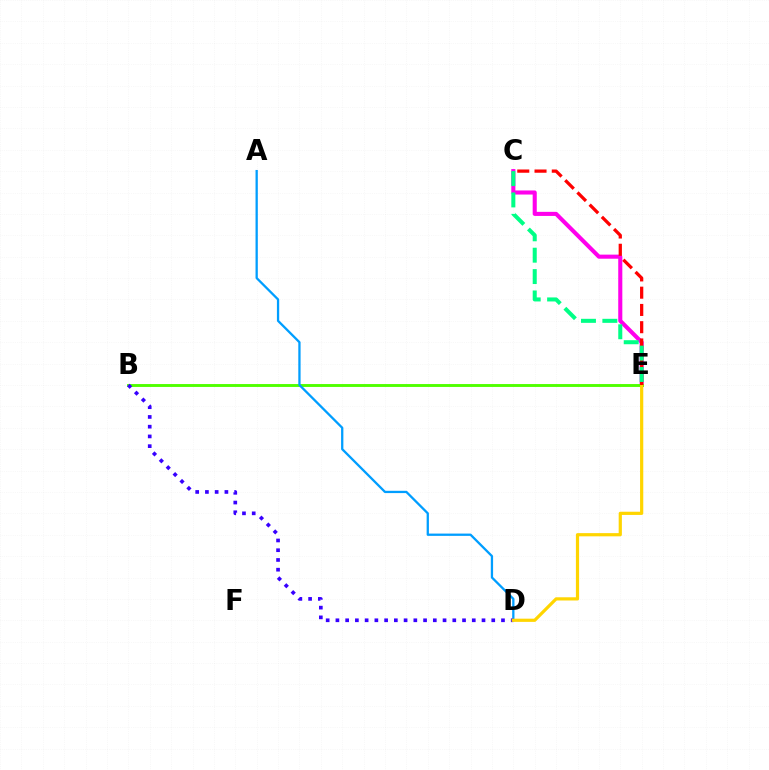{('C', 'E'): [{'color': '#ff00ed', 'line_style': 'solid', 'thickness': 2.94}, {'color': '#ff0000', 'line_style': 'dashed', 'thickness': 2.34}, {'color': '#00ff86', 'line_style': 'dashed', 'thickness': 2.9}], ('B', 'E'): [{'color': '#4fff00', 'line_style': 'solid', 'thickness': 2.08}], ('A', 'D'): [{'color': '#009eff', 'line_style': 'solid', 'thickness': 1.65}], ('B', 'D'): [{'color': '#3700ff', 'line_style': 'dotted', 'thickness': 2.65}], ('D', 'E'): [{'color': '#ffd500', 'line_style': 'solid', 'thickness': 2.31}]}